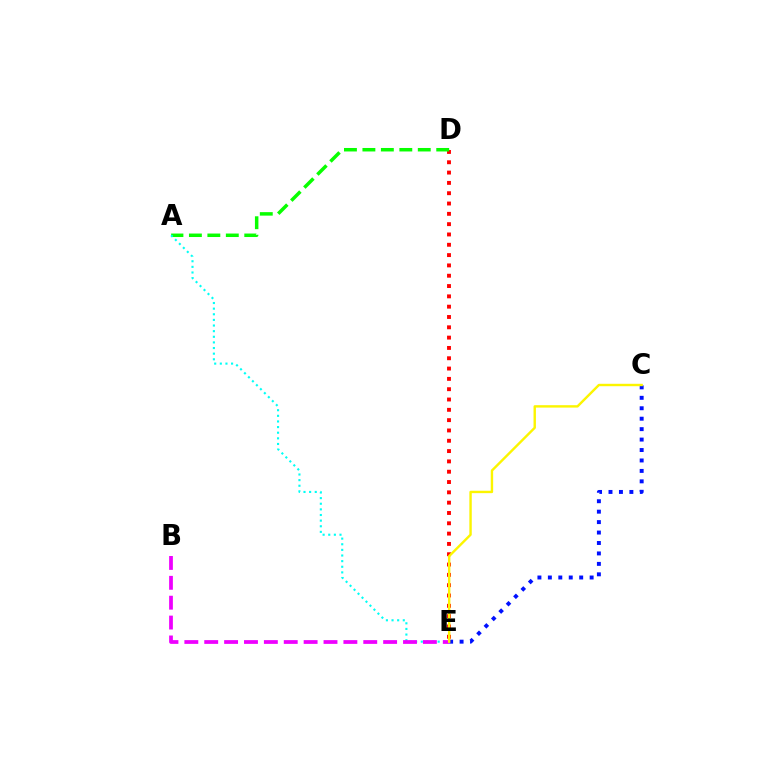{('D', 'E'): [{'color': '#ff0000', 'line_style': 'dotted', 'thickness': 2.8}], ('A', 'D'): [{'color': '#08ff00', 'line_style': 'dashed', 'thickness': 2.51}], ('A', 'E'): [{'color': '#00fff6', 'line_style': 'dotted', 'thickness': 1.53}], ('C', 'E'): [{'color': '#0010ff', 'line_style': 'dotted', 'thickness': 2.84}, {'color': '#fcf500', 'line_style': 'solid', 'thickness': 1.73}], ('B', 'E'): [{'color': '#ee00ff', 'line_style': 'dashed', 'thickness': 2.7}]}